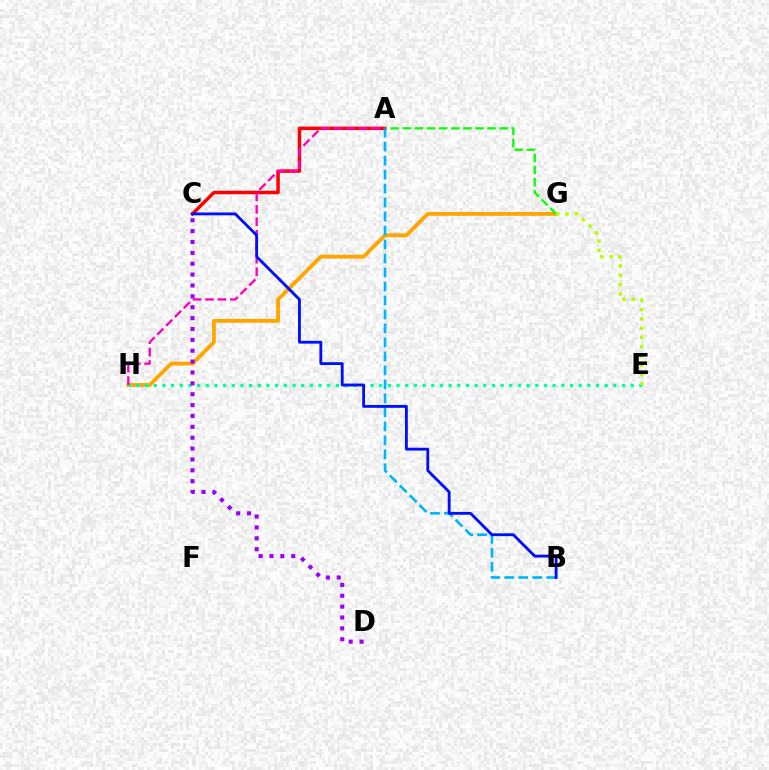{('G', 'H'): [{'color': '#ffa500', 'line_style': 'solid', 'thickness': 2.75}], ('E', 'H'): [{'color': '#00ff9d', 'line_style': 'dotted', 'thickness': 2.36}], ('A', 'C'): [{'color': '#ff0000', 'line_style': 'solid', 'thickness': 2.5}], ('A', 'G'): [{'color': '#08ff00', 'line_style': 'dashed', 'thickness': 1.65}], ('E', 'G'): [{'color': '#b3ff00', 'line_style': 'dotted', 'thickness': 2.52}], ('A', 'B'): [{'color': '#00b5ff', 'line_style': 'dashed', 'thickness': 1.9}], ('A', 'H'): [{'color': '#ff00bd', 'line_style': 'dashed', 'thickness': 1.7}], ('C', 'D'): [{'color': '#9b00ff', 'line_style': 'dotted', 'thickness': 2.95}], ('B', 'C'): [{'color': '#0010ff', 'line_style': 'solid', 'thickness': 2.05}]}